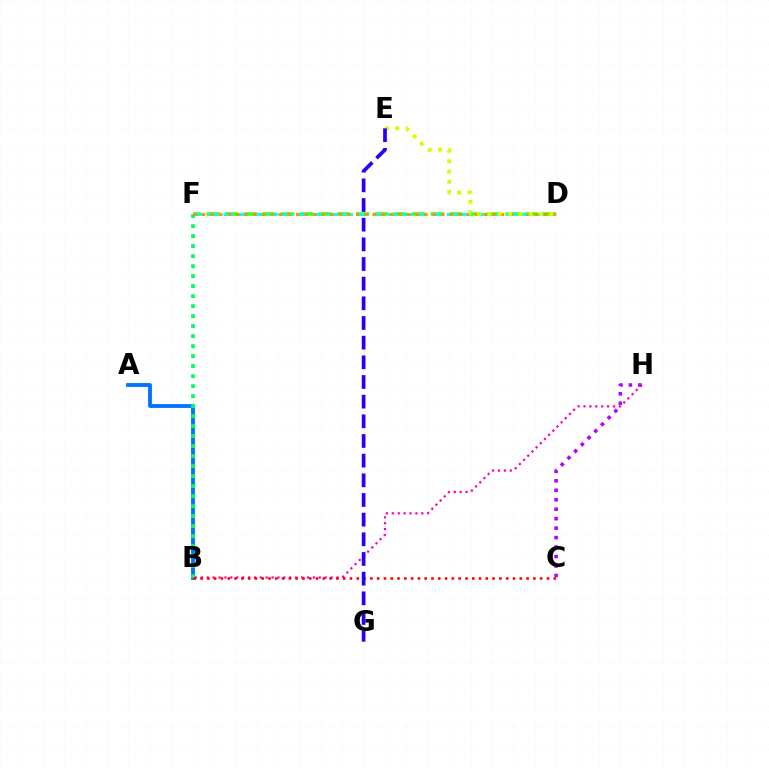{('B', 'H'): [{'color': '#ff00ac', 'line_style': 'dotted', 'thickness': 1.6}], ('A', 'B'): [{'color': '#0074ff', 'line_style': 'solid', 'thickness': 2.76}], ('C', 'H'): [{'color': '#b900ff', 'line_style': 'dotted', 'thickness': 2.57}], ('D', 'F'): [{'color': '#3dff00', 'line_style': 'dashed', 'thickness': 2.54}, {'color': '#00fff6', 'line_style': 'dashed', 'thickness': 2.02}, {'color': '#ff9400', 'line_style': 'dotted', 'thickness': 2.32}], ('B', 'F'): [{'color': '#00ff5c', 'line_style': 'dotted', 'thickness': 2.72}], ('B', 'C'): [{'color': '#ff0000', 'line_style': 'dotted', 'thickness': 1.85}], ('D', 'E'): [{'color': '#d1ff00', 'line_style': 'dotted', 'thickness': 2.8}], ('E', 'G'): [{'color': '#2500ff', 'line_style': 'dashed', 'thickness': 2.67}]}